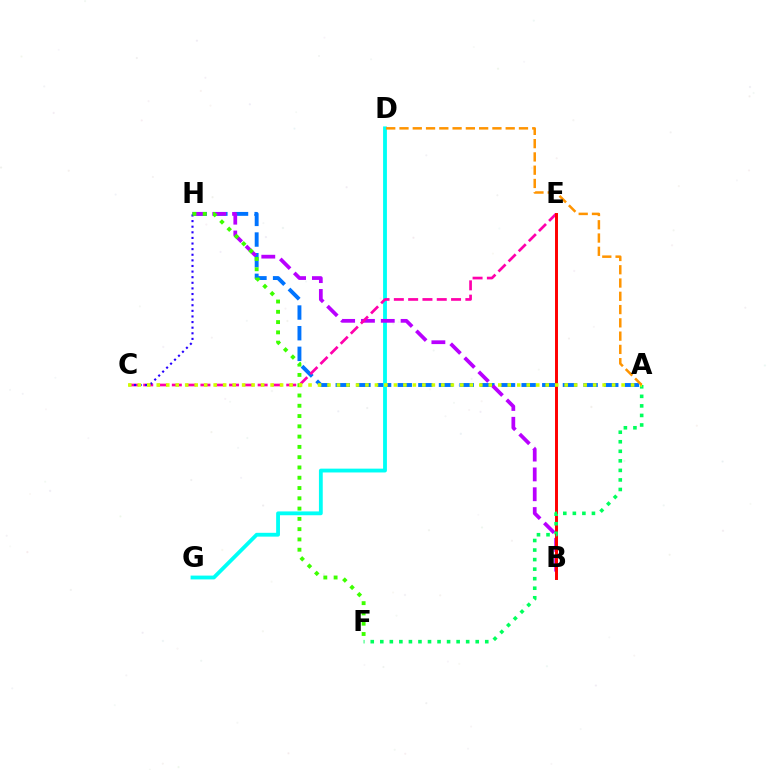{('A', 'H'): [{'color': '#0074ff', 'line_style': 'dashed', 'thickness': 2.81}], ('D', 'G'): [{'color': '#00fff6', 'line_style': 'solid', 'thickness': 2.75}], ('B', 'H'): [{'color': '#b900ff', 'line_style': 'dashed', 'thickness': 2.69}], ('C', 'E'): [{'color': '#ff00ac', 'line_style': 'dashed', 'thickness': 1.94}], ('C', 'H'): [{'color': '#2500ff', 'line_style': 'dotted', 'thickness': 1.52}], ('B', 'E'): [{'color': '#ff0000', 'line_style': 'solid', 'thickness': 2.13}], ('F', 'H'): [{'color': '#3dff00', 'line_style': 'dotted', 'thickness': 2.79}], ('A', 'F'): [{'color': '#00ff5c', 'line_style': 'dotted', 'thickness': 2.59}], ('A', 'C'): [{'color': '#d1ff00', 'line_style': 'dotted', 'thickness': 2.58}], ('A', 'D'): [{'color': '#ff9400', 'line_style': 'dashed', 'thickness': 1.8}]}